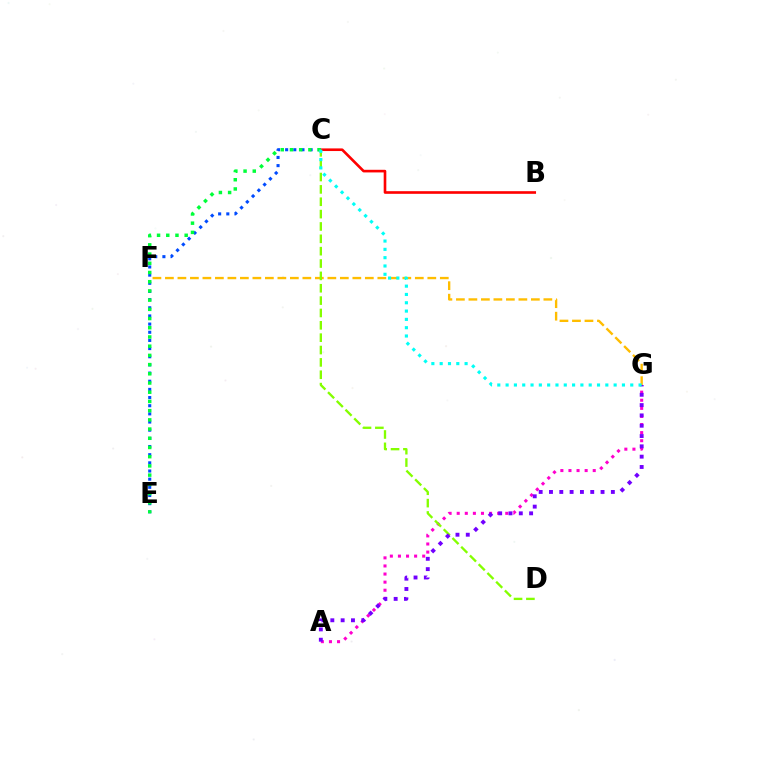{('B', 'C'): [{'color': '#ff0000', 'line_style': 'solid', 'thickness': 1.9}], ('F', 'G'): [{'color': '#ffbd00', 'line_style': 'dashed', 'thickness': 1.7}], ('C', 'E'): [{'color': '#004bff', 'line_style': 'dotted', 'thickness': 2.22}, {'color': '#00ff39', 'line_style': 'dotted', 'thickness': 2.5}], ('A', 'G'): [{'color': '#ff00cf', 'line_style': 'dotted', 'thickness': 2.2}, {'color': '#7200ff', 'line_style': 'dotted', 'thickness': 2.8}], ('C', 'D'): [{'color': '#84ff00', 'line_style': 'dashed', 'thickness': 1.68}], ('C', 'G'): [{'color': '#00fff6', 'line_style': 'dotted', 'thickness': 2.26}]}